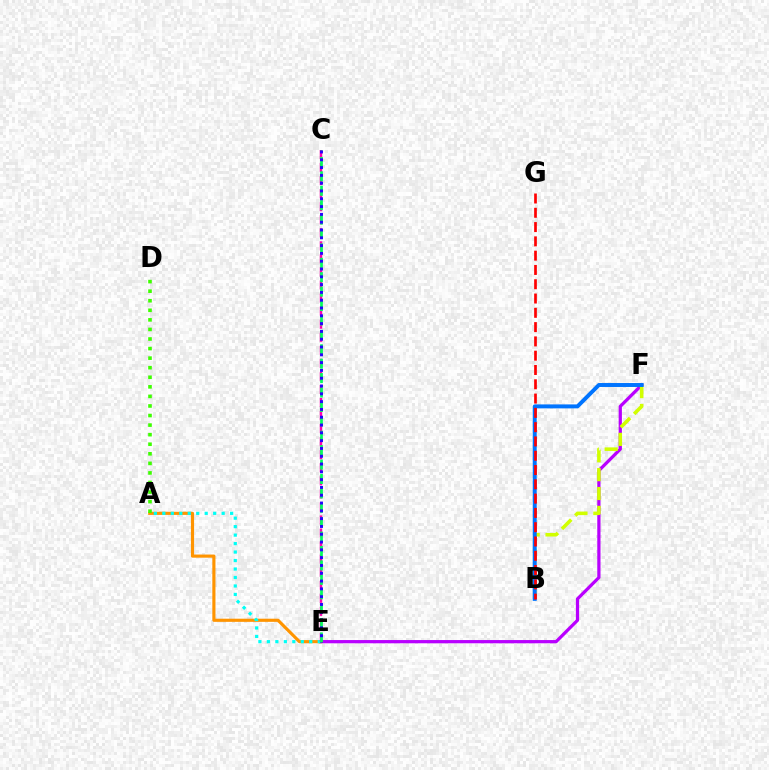{('E', 'F'): [{'color': '#b900ff', 'line_style': 'solid', 'thickness': 2.33}], ('B', 'F'): [{'color': '#d1ff00', 'line_style': 'dashed', 'thickness': 2.57}, {'color': '#0074ff', 'line_style': 'solid', 'thickness': 2.85}], ('A', 'E'): [{'color': '#ff9400', 'line_style': 'solid', 'thickness': 2.26}, {'color': '#00fff6', 'line_style': 'dotted', 'thickness': 2.3}], ('A', 'D'): [{'color': '#3dff00', 'line_style': 'dotted', 'thickness': 2.6}], ('B', 'G'): [{'color': '#ff0000', 'line_style': 'dashed', 'thickness': 1.94}], ('C', 'E'): [{'color': '#ff00ac', 'line_style': 'dashed', 'thickness': 1.77}, {'color': '#00ff5c', 'line_style': 'dashed', 'thickness': 1.96}, {'color': '#2500ff', 'line_style': 'dotted', 'thickness': 2.12}]}